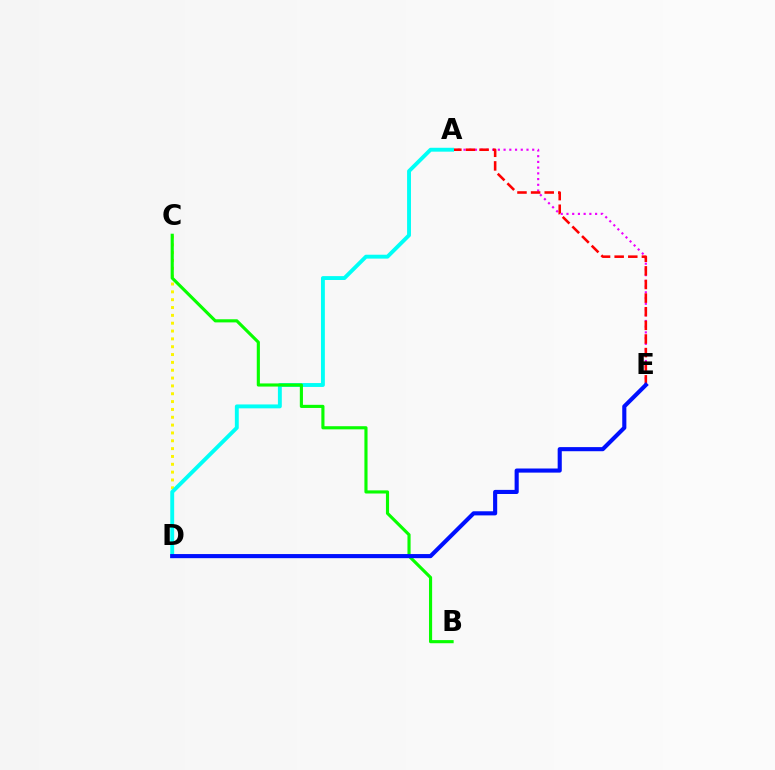{('C', 'D'): [{'color': '#fcf500', 'line_style': 'dotted', 'thickness': 2.13}], ('A', 'E'): [{'color': '#ee00ff', 'line_style': 'dotted', 'thickness': 1.56}, {'color': '#ff0000', 'line_style': 'dashed', 'thickness': 1.85}], ('A', 'D'): [{'color': '#00fff6', 'line_style': 'solid', 'thickness': 2.8}], ('B', 'C'): [{'color': '#08ff00', 'line_style': 'solid', 'thickness': 2.25}], ('D', 'E'): [{'color': '#0010ff', 'line_style': 'solid', 'thickness': 2.96}]}